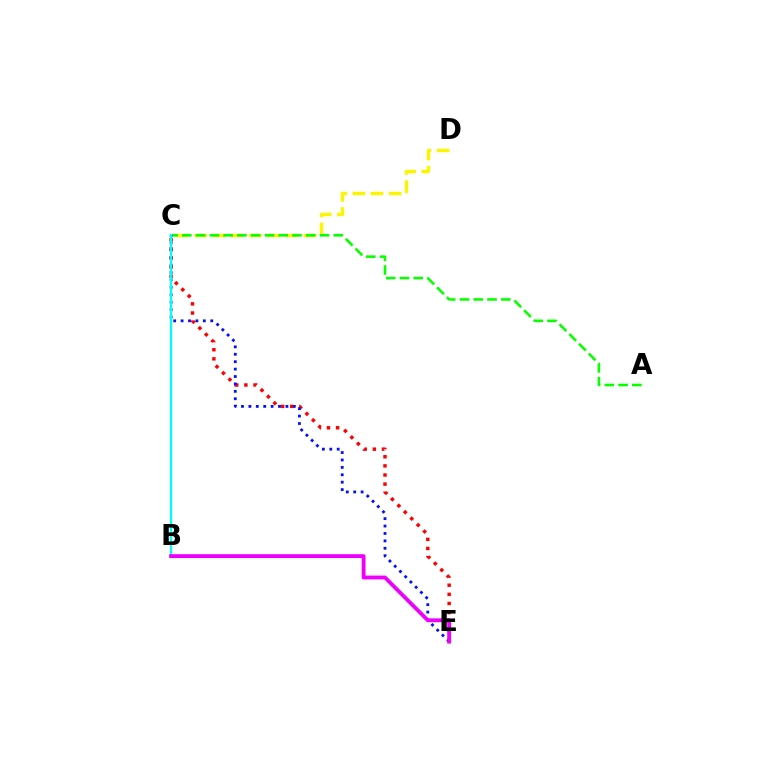{('C', 'E'): [{'color': '#ff0000', 'line_style': 'dotted', 'thickness': 2.48}, {'color': '#0010ff', 'line_style': 'dotted', 'thickness': 2.01}], ('C', 'D'): [{'color': '#fcf500', 'line_style': 'dashed', 'thickness': 2.47}], ('A', 'C'): [{'color': '#08ff00', 'line_style': 'dashed', 'thickness': 1.87}], ('B', 'C'): [{'color': '#00fff6', 'line_style': 'solid', 'thickness': 1.59}], ('B', 'E'): [{'color': '#ee00ff', 'line_style': 'solid', 'thickness': 2.76}]}